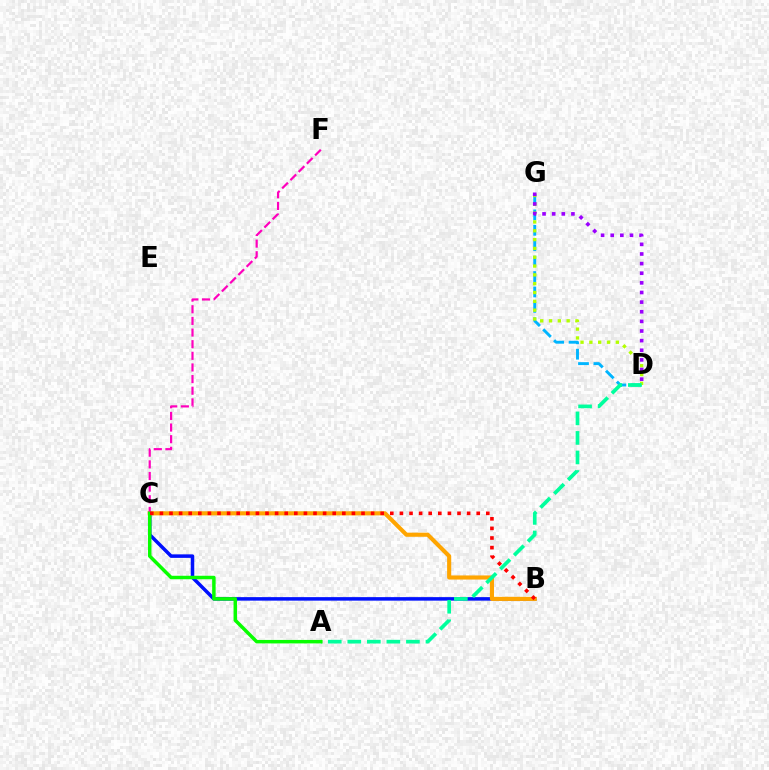{('D', 'G'): [{'color': '#00b5ff', 'line_style': 'dashed', 'thickness': 2.09}, {'color': '#b3ff00', 'line_style': 'dotted', 'thickness': 2.4}, {'color': '#9b00ff', 'line_style': 'dotted', 'thickness': 2.62}], ('B', 'C'): [{'color': '#0010ff', 'line_style': 'solid', 'thickness': 2.53}, {'color': '#ffa500', 'line_style': 'solid', 'thickness': 2.96}, {'color': '#ff0000', 'line_style': 'dotted', 'thickness': 2.61}], ('C', 'F'): [{'color': '#ff00bd', 'line_style': 'dashed', 'thickness': 1.58}], ('A', 'D'): [{'color': '#00ff9d', 'line_style': 'dashed', 'thickness': 2.66}], ('A', 'C'): [{'color': '#08ff00', 'line_style': 'solid', 'thickness': 2.5}]}